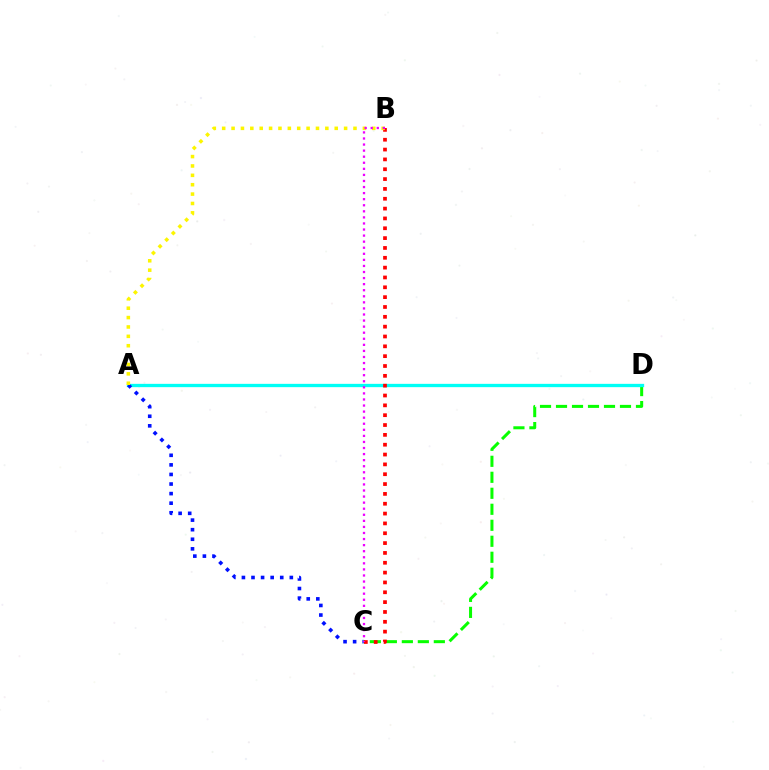{('C', 'D'): [{'color': '#08ff00', 'line_style': 'dashed', 'thickness': 2.17}], ('A', 'D'): [{'color': '#00fff6', 'line_style': 'solid', 'thickness': 2.39}], ('B', 'C'): [{'color': '#ff0000', 'line_style': 'dotted', 'thickness': 2.67}, {'color': '#ee00ff', 'line_style': 'dotted', 'thickness': 1.65}], ('A', 'C'): [{'color': '#0010ff', 'line_style': 'dotted', 'thickness': 2.6}], ('A', 'B'): [{'color': '#fcf500', 'line_style': 'dotted', 'thickness': 2.55}]}